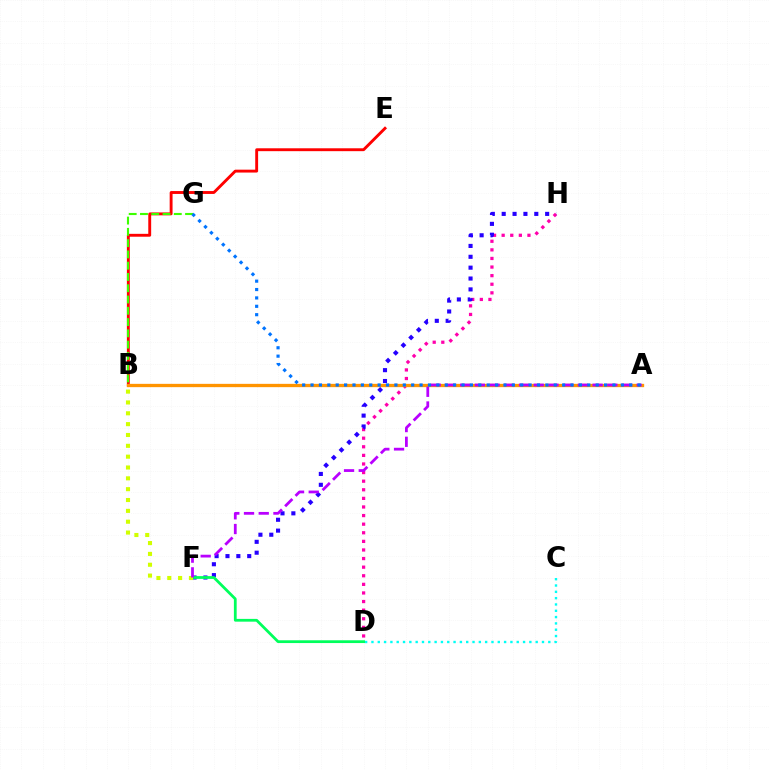{('C', 'D'): [{'color': '#00fff6', 'line_style': 'dotted', 'thickness': 1.72}], ('B', 'E'): [{'color': '#ff0000', 'line_style': 'solid', 'thickness': 2.08}], ('D', 'H'): [{'color': '#ff00ac', 'line_style': 'dotted', 'thickness': 2.34}], ('A', 'B'): [{'color': '#ff9400', 'line_style': 'solid', 'thickness': 2.38}], ('F', 'H'): [{'color': '#2500ff', 'line_style': 'dotted', 'thickness': 2.95}], ('D', 'F'): [{'color': '#00ff5c', 'line_style': 'solid', 'thickness': 2.0}], ('B', 'F'): [{'color': '#d1ff00', 'line_style': 'dotted', 'thickness': 2.95}], ('A', 'F'): [{'color': '#b900ff', 'line_style': 'dashed', 'thickness': 2.0}], ('B', 'G'): [{'color': '#3dff00', 'line_style': 'dashed', 'thickness': 1.53}], ('A', 'G'): [{'color': '#0074ff', 'line_style': 'dotted', 'thickness': 2.28}]}